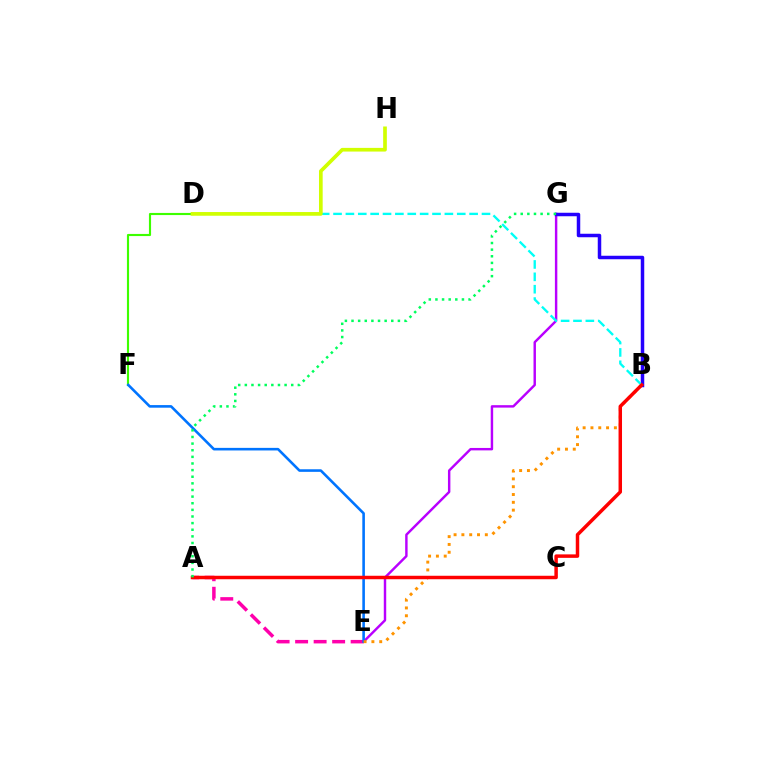{('D', 'F'): [{'color': '#3dff00', 'line_style': 'solid', 'thickness': 1.54}], ('E', 'G'): [{'color': '#b900ff', 'line_style': 'solid', 'thickness': 1.75}], ('B', 'G'): [{'color': '#2500ff', 'line_style': 'solid', 'thickness': 2.51}], ('A', 'E'): [{'color': '#ff00ac', 'line_style': 'dashed', 'thickness': 2.51}], ('B', 'D'): [{'color': '#00fff6', 'line_style': 'dashed', 'thickness': 1.68}], ('E', 'F'): [{'color': '#0074ff', 'line_style': 'solid', 'thickness': 1.86}], ('B', 'E'): [{'color': '#ff9400', 'line_style': 'dotted', 'thickness': 2.12}], ('A', 'B'): [{'color': '#ff0000', 'line_style': 'solid', 'thickness': 2.5}], ('D', 'H'): [{'color': '#d1ff00', 'line_style': 'solid', 'thickness': 2.65}], ('A', 'G'): [{'color': '#00ff5c', 'line_style': 'dotted', 'thickness': 1.8}]}